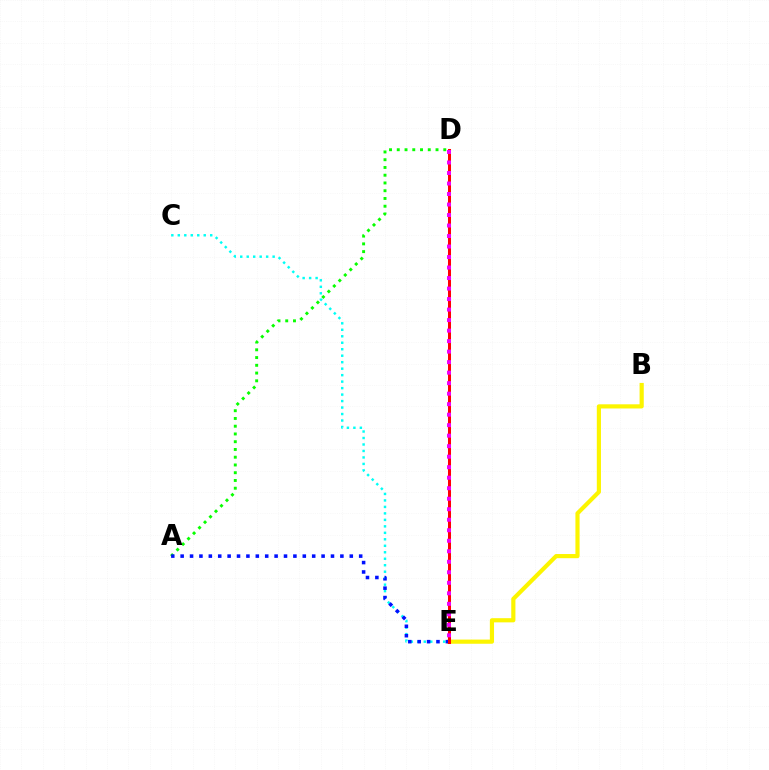{('C', 'E'): [{'color': '#00fff6', 'line_style': 'dotted', 'thickness': 1.76}], ('A', 'D'): [{'color': '#08ff00', 'line_style': 'dotted', 'thickness': 2.11}], ('B', 'E'): [{'color': '#fcf500', 'line_style': 'solid', 'thickness': 3.0}], ('A', 'E'): [{'color': '#0010ff', 'line_style': 'dotted', 'thickness': 2.55}], ('D', 'E'): [{'color': '#ff0000', 'line_style': 'solid', 'thickness': 2.17}, {'color': '#ee00ff', 'line_style': 'dotted', 'thickness': 2.85}]}